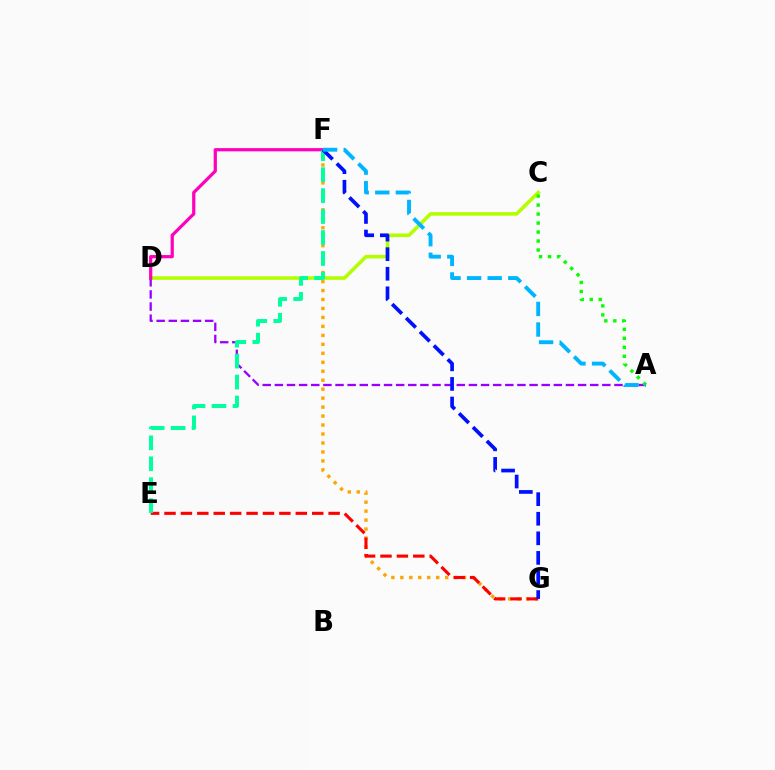{('F', 'G'): [{'color': '#ffa500', 'line_style': 'dotted', 'thickness': 2.44}, {'color': '#0010ff', 'line_style': 'dashed', 'thickness': 2.66}], ('C', 'D'): [{'color': '#b3ff00', 'line_style': 'solid', 'thickness': 2.58}], ('E', 'G'): [{'color': '#ff0000', 'line_style': 'dashed', 'thickness': 2.23}], ('A', 'D'): [{'color': '#9b00ff', 'line_style': 'dashed', 'thickness': 1.65}], ('A', 'C'): [{'color': '#08ff00', 'line_style': 'dotted', 'thickness': 2.44}], ('D', 'F'): [{'color': '#ff00bd', 'line_style': 'solid', 'thickness': 2.32}], ('E', 'F'): [{'color': '#00ff9d', 'line_style': 'dashed', 'thickness': 2.85}], ('A', 'F'): [{'color': '#00b5ff', 'line_style': 'dashed', 'thickness': 2.8}]}